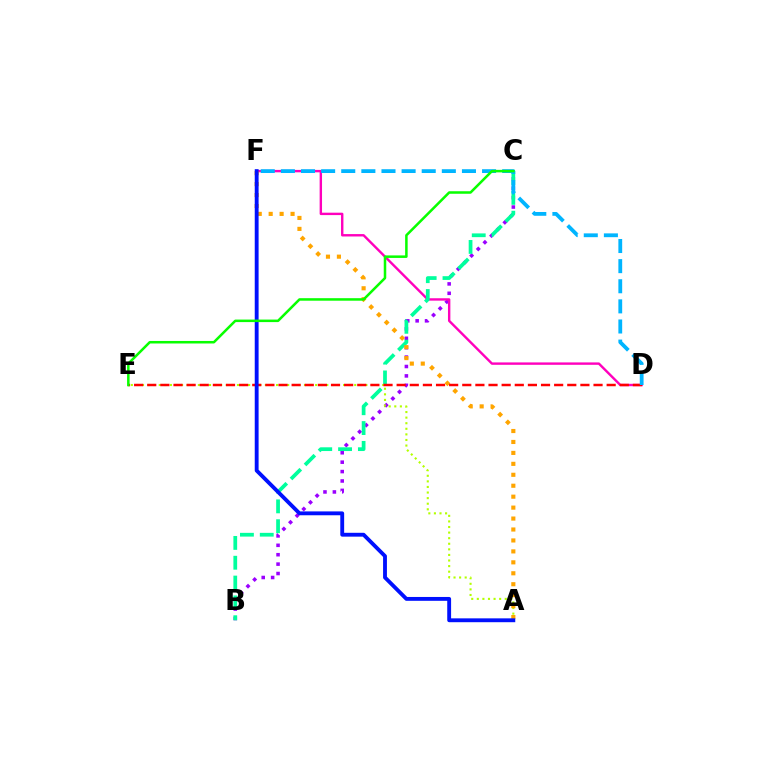{('B', 'C'): [{'color': '#9b00ff', 'line_style': 'dotted', 'thickness': 2.55}, {'color': '#00ff9d', 'line_style': 'dashed', 'thickness': 2.69}], ('D', 'F'): [{'color': '#ff00bd', 'line_style': 'solid', 'thickness': 1.73}, {'color': '#00b5ff', 'line_style': 'dashed', 'thickness': 2.73}], ('A', 'E'): [{'color': '#b3ff00', 'line_style': 'dotted', 'thickness': 1.52}], ('A', 'F'): [{'color': '#ffa500', 'line_style': 'dotted', 'thickness': 2.97}, {'color': '#0010ff', 'line_style': 'solid', 'thickness': 2.78}], ('D', 'E'): [{'color': '#ff0000', 'line_style': 'dashed', 'thickness': 1.78}], ('C', 'E'): [{'color': '#08ff00', 'line_style': 'solid', 'thickness': 1.82}]}